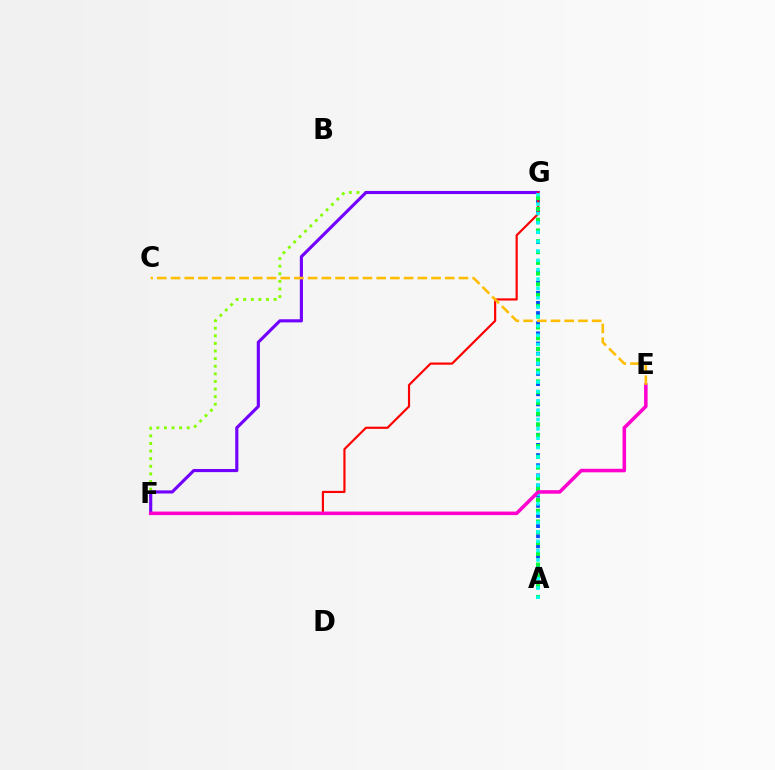{('F', 'G'): [{'color': '#84ff00', 'line_style': 'dotted', 'thickness': 2.07}, {'color': '#7200ff', 'line_style': 'solid', 'thickness': 2.25}, {'color': '#ff0000', 'line_style': 'solid', 'thickness': 1.57}], ('A', 'G'): [{'color': '#004bff', 'line_style': 'dotted', 'thickness': 2.76}, {'color': '#00ff39', 'line_style': 'dotted', 'thickness': 2.93}, {'color': '#00fff6', 'line_style': 'dotted', 'thickness': 2.54}], ('E', 'F'): [{'color': '#ff00cf', 'line_style': 'solid', 'thickness': 2.55}], ('C', 'E'): [{'color': '#ffbd00', 'line_style': 'dashed', 'thickness': 1.86}]}